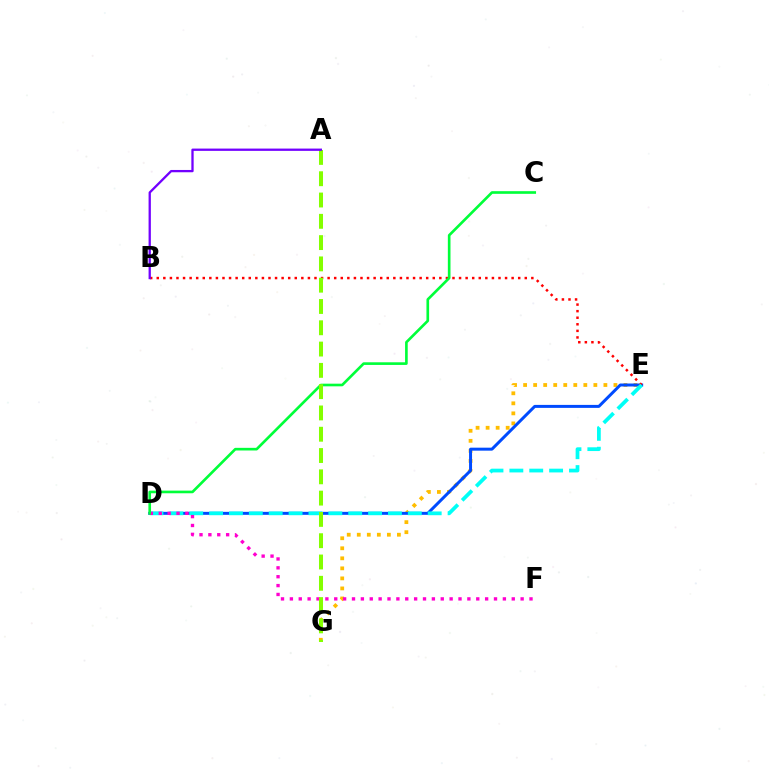{('E', 'G'): [{'color': '#ffbd00', 'line_style': 'dotted', 'thickness': 2.73}], ('D', 'E'): [{'color': '#004bff', 'line_style': 'solid', 'thickness': 2.15}, {'color': '#00fff6', 'line_style': 'dashed', 'thickness': 2.7}], ('B', 'E'): [{'color': '#ff0000', 'line_style': 'dotted', 'thickness': 1.79}], ('D', 'F'): [{'color': '#ff00cf', 'line_style': 'dotted', 'thickness': 2.41}], ('C', 'D'): [{'color': '#00ff39', 'line_style': 'solid', 'thickness': 1.91}], ('A', 'G'): [{'color': '#84ff00', 'line_style': 'dashed', 'thickness': 2.89}], ('A', 'B'): [{'color': '#7200ff', 'line_style': 'solid', 'thickness': 1.65}]}